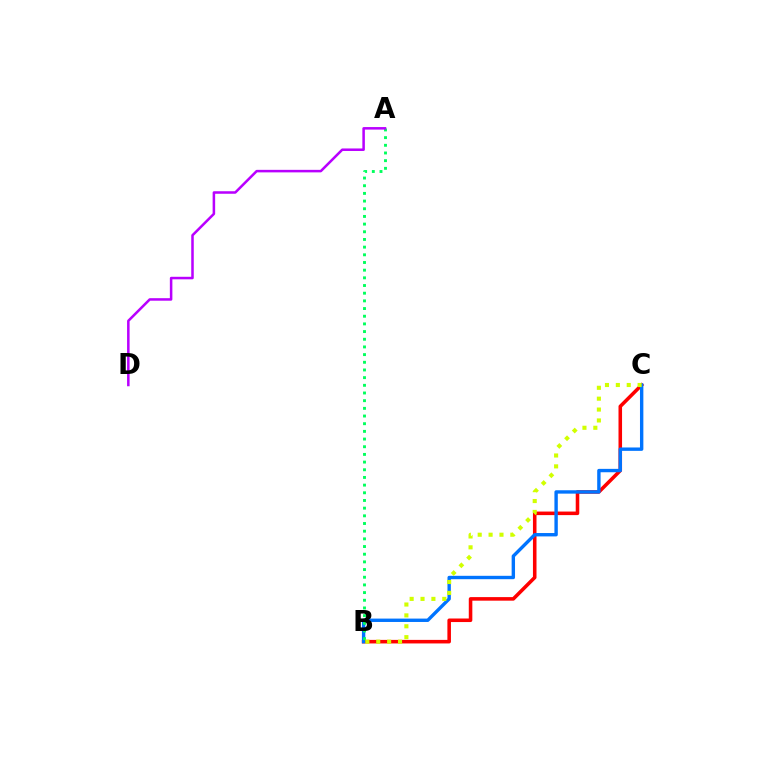{('B', 'C'): [{'color': '#ff0000', 'line_style': 'solid', 'thickness': 2.56}, {'color': '#0074ff', 'line_style': 'solid', 'thickness': 2.44}, {'color': '#d1ff00', 'line_style': 'dotted', 'thickness': 2.96}], ('A', 'B'): [{'color': '#00ff5c', 'line_style': 'dotted', 'thickness': 2.09}], ('A', 'D'): [{'color': '#b900ff', 'line_style': 'solid', 'thickness': 1.82}]}